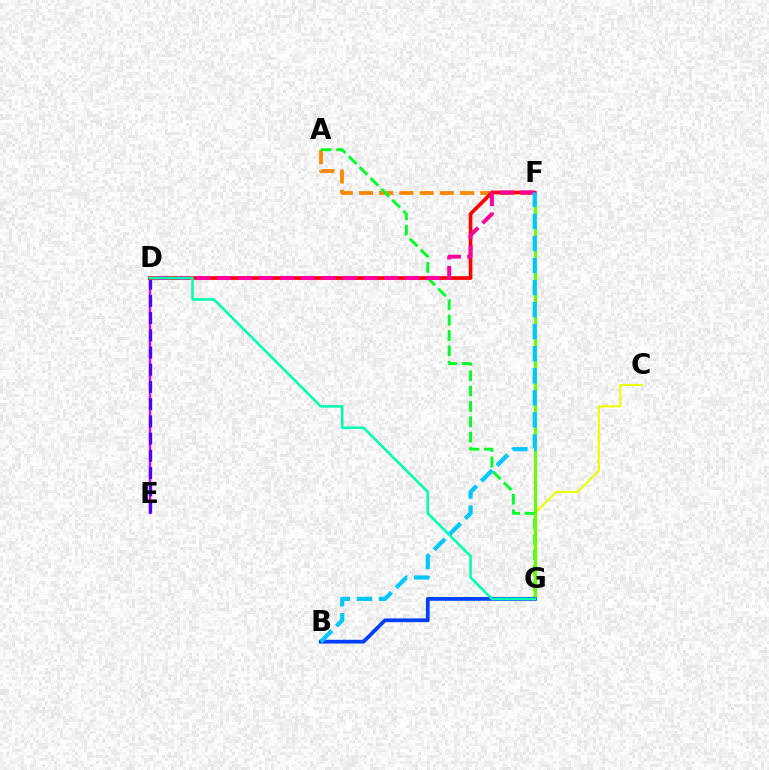{('A', 'F'): [{'color': '#ff8800', 'line_style': 'dashed', 'thickness': 2.75}], ('D', 'E'): [{'color': '#d600ff', 'line_style': 'solid', 'thickness': 1.71}, {'color': '#4f00ff', 'line_style': 'dashed', 'thickness': 2.34}], ('C', 'G'): [{'color': '#eeff00', 'line_style': 'solid', 'thickness': 1.51}], ('A', 'G'): [{'color': '#00ff27', 'line_style': 'dashed', 'thickness': 2.09}], ('F', 'G'): [{'color': '#66ff00', 'line_style': 'solid', 'thickness': 2.21}], ('D', 'F'): [{'color': '#ff0000', 'line_style': 'solid', 'thickness': 2.64}, {'color': '#ff00a0', 'line_style': 'dashed', 'thickness': 2.84}], ('B', 'G'): [{'color': '#003fff', 'line_style': 'solid', 'thickness': 2.71}], ('D', 'G'): [{'color': '#00ffaf', 'line_style': 'solid', 'thickness': 1.85}], ('B', 'F'): [{'color': '#00c7ff', 'line_style': 'dashed', 'thickness': 3.0}]}